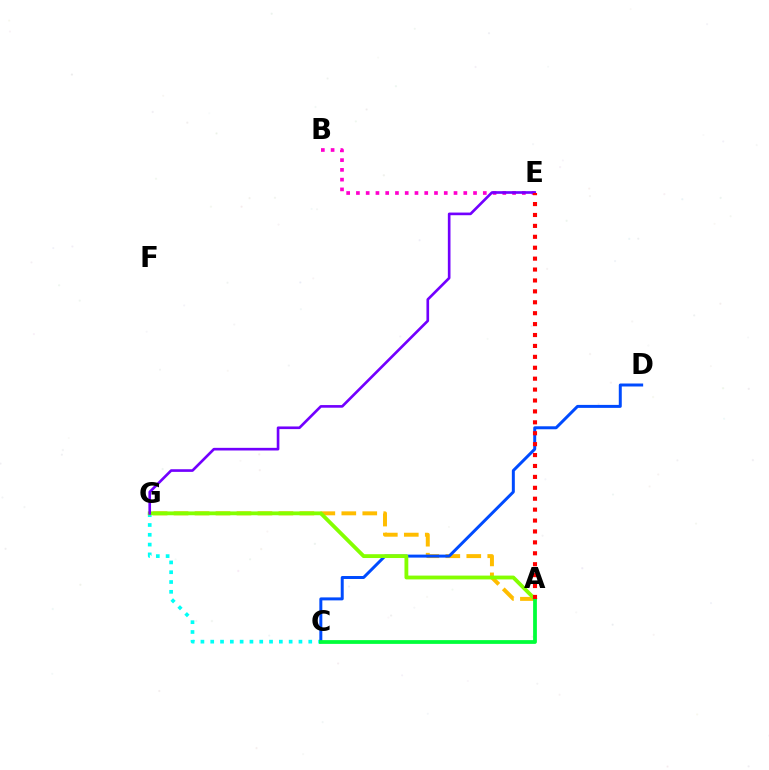{('C', 'G'): [{'color': '#00fff6', 'line_style': 'dotted', 'thickness': 2.66}], ('A', 'G'): [{'color': '#ffbd00', 'line_style': 'dashed', 'thickness': 2.85}, {'color': '#84ff00', 'line_style': 'solid', 'thickness': 2.75}], ('C', 'D'): [{'color': '#004bff', 'line_style': 'solid', 'thickness': 2.14}], ('B', 'E'): [{'color': '#ff00cf', 'line_style': 'dotted', 'thickness': 2.65}], ('E', 'G'): [{'color': '#7200ff', 'line_style': 'solid', 'thickness': 1.9}], ('A', 'C'): [{'color': '#00ff39', 'line_style': 'solid', 'thickness': 2.71}], ('A', 'E'): [{'color': '#ff0000', 'line_style': 'dotted', 'thickness': 2.97}]}